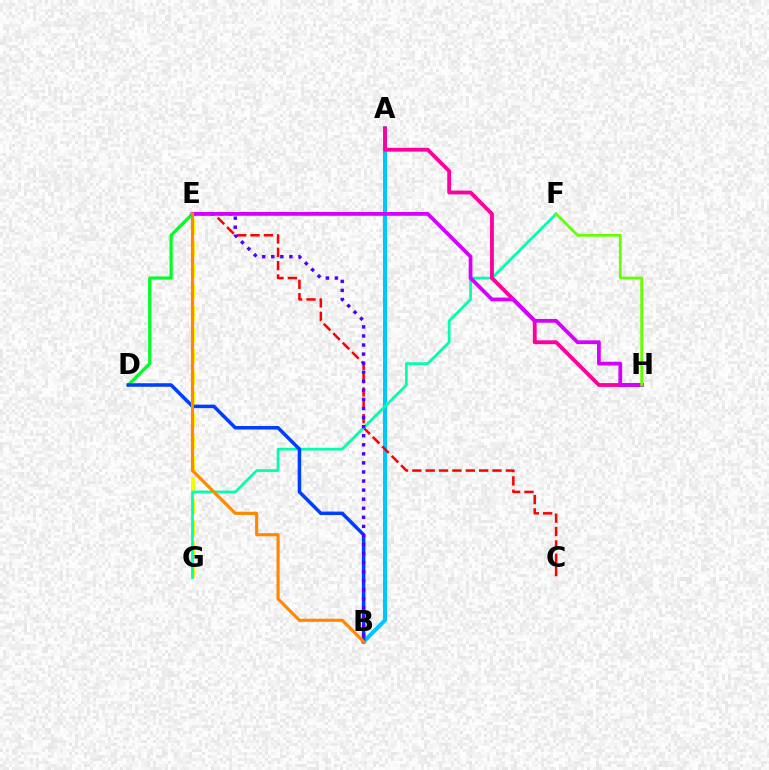{('D', 'E'): [{'color': '#00ff27', 'line_style': 'solid', 'thickness': 2.32}], ('E', 'G'): [{'color': '#eeff00', 'line_style': 'dashed', 'thickness': 2.91}], ('A', 'B'): [{'color': '#00c7ff', 'line_style': 'solid', 'thickness': 2.91}], ('C', 'E'): [{'color': '#ff0000', 'line_style': 'dashed', 'thickness': 1.81}], ('F', 'G'): [{'color': '#00ffaf', 'line_style': 'solid', 'thickness': 1.97}], ('A', 'H'): [{'color': '#ff00a0', 'line_style': 'solid', 'thickness': 2.77}], ('B', 'D'): [{'color': '#003fff', 'line_style': 'solid', 'thickness': 2.54}], ('B', 'E'): [{'color': '#4f00ff', 'line_style': 'dotted', 'thickness': 2.46}, {'color': '#ff8800', 'line_style': 'solid', 'thickness': 2.26}], ('E', 'H'): [{'color': '#d600ff', 'line_style': 'solid', 'thickness': 2.71}], ('F', 'H'): [{'color': '#66ff00', 'line_style': 'solid', 'thickness': 1.99}]}